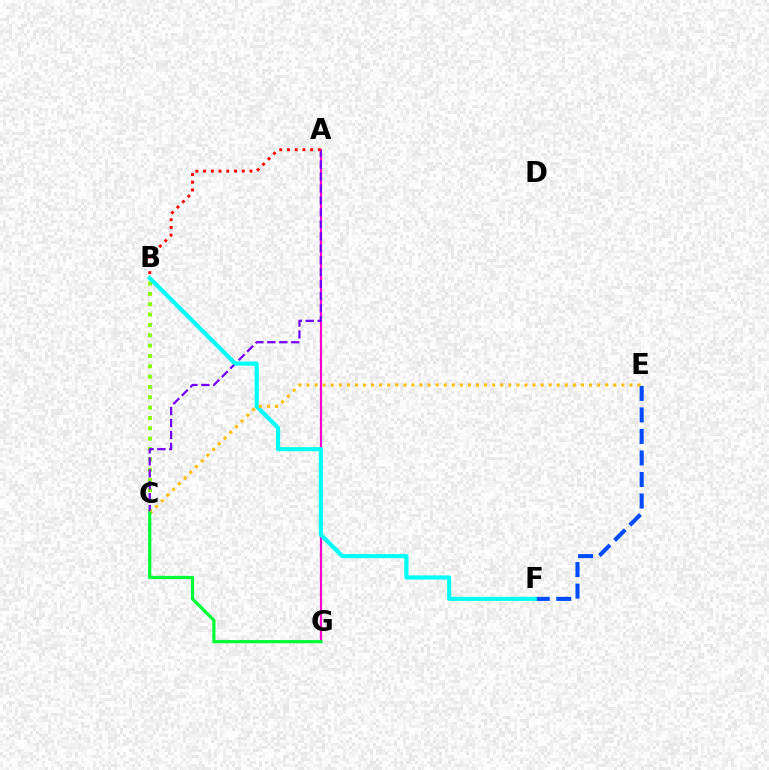{('A', 'G'): [{'color': '#ff00cf', 'line_style': 'solid', 'thickness': 1.58}], ('B', 'C'): [{'color': '#84ff00', 'line_style': 'dotted', 'thickness': 2.81}], ('E', 'F'): [{'color': '#004bff', 'line_style': 'dashed', 'thickness': 2.92}], ('A', 'C'): [{'color': '#7200ff', 'line_style': 'dashed', 'thickness': 1.62}], ('A', 'B'): [{'color': '#ff0000', 'line_style': 'dotted', 'thickness': 2.1}], ('B', 'F'): [{'color': '#00fff6', 'line_style': 'solid', 'thickness': 2.99}], ('C', 'E'): [{'color': '#ffbd00', 'line_style': 'dotted', 'thickness': 2.19}], ('C', 'G'): [{'color': '#00ff39', 'line_style': 'solid', 'thickness': 2.33}]}